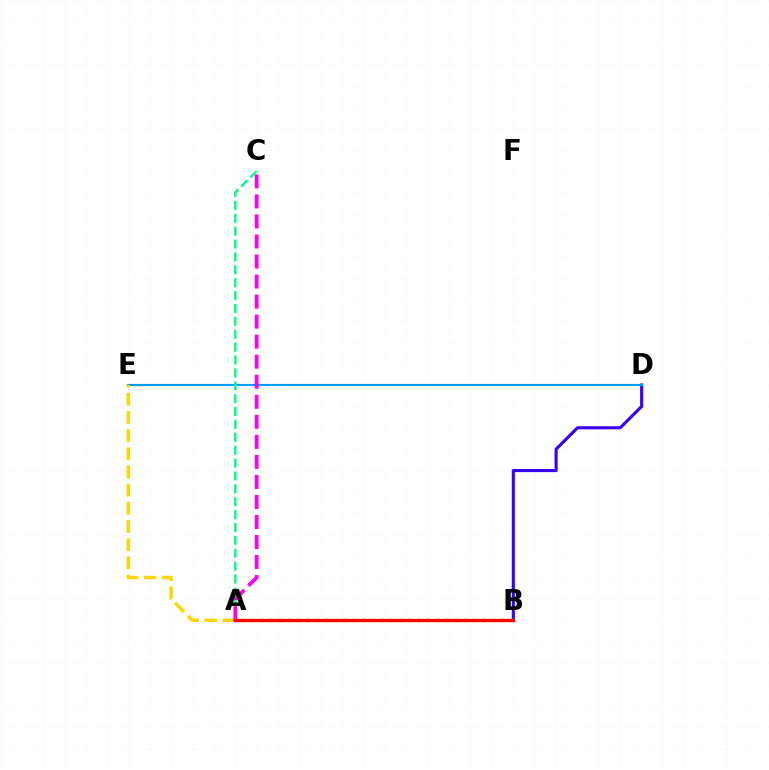{('B', 'D'): [{'color': '#3700ff', 'line_style': 'solid', 'thickness': 2.23}], ('A', 'B'): [{'color': '#4fff00', 'line_style': 'dotted', 'thickness': 2.52}, {'color': '#ff0000', 'line_style': 'solid', 'thickness': 2.37}], ('D', 'E'): [{'color': '#009eff', 'line_style': 'solid', 'thickness': 1.54}], ('A', 'C'): [{'color': '#00ff86', 'line_style': 'dashed', 'thickness': 1.75}, {'color': '#ff00ed', 'line_style': 'dashed', 'thickness': 2.72}], ('A', 'E'): [{'color': '#ffd500', 'line_style': 'dashed', 'thickness': 2.47}]}